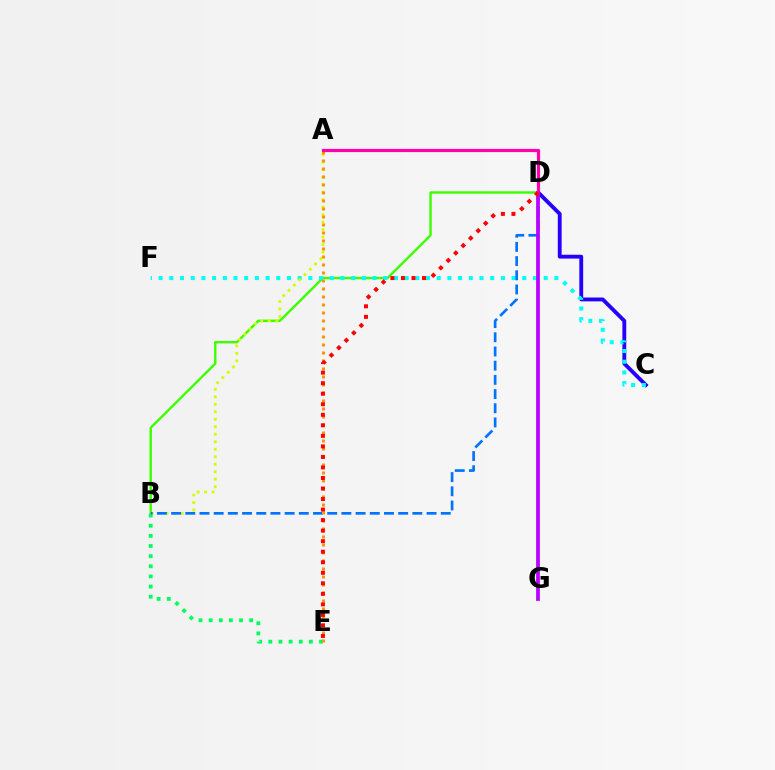{('C', 'D'): [{'color': '#2500ff', 'line_style': 'solid', 'thickness': 2.77}], ('B', 'E'): [{'color': '#00ff5c', 'line_style': 'dotted', 'thickness': 2.75}], ('B', 'D'): [{'color': '#3dff00', 'line_style': 'solid', 'thickness': 1.74}, {'color': '#0074ff', 'line_style': 'dashed', 'thickness': 1.93}], ('C', 'F'): [{'color': '#00fff6', 'line_style': 'dotted', 'thickness': 2.91}], ('A', 'B'): [{'color': '#d1ff00', 'line_style': 'dotted', 'thickness': 2.03}], ('A', 'E'): [{'color': '#ff9400', 'line_style': 'dotted', 'thickness': 2.17}], ('A', 'D'): [{'color': '#ff00ac', 'line_style': 'solid', 'thickness': 2.3}], ('D', 'G'): [{'color': '#b900ff', 'line_style': 'solid', 'thickness': 2.7}], ('D', 'E'): [{'color': '#ff0000', 'line_style': 'dotted', 'thickness': 2.86}]}